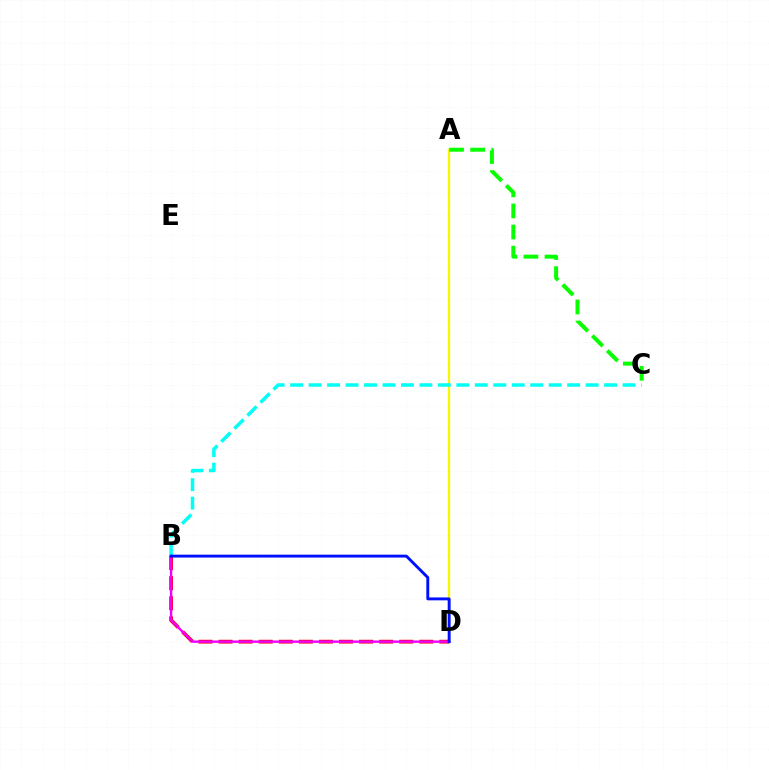{('A', 'D'): [{'color': '#fcf500', 'line_style': 'solid', 'thickness': 1.64}], ('B', 'D'): [{'color': '#ff0000', 'line_style': 'dashed', 'thickness': 2.73}, {'color': '#ee00ff', 'line_style': 'solid', 'thickness': 1.72}, {'color': '#0010ff', 'line_style': 'solid', 'thickness': 2.09}], ('B', 'C'): [{'color': '#00fff6', 'line_style': 'dashed', 'thickness': 2.51}], ('A', 'C'): [{'color': '#08ff00', 'line_style': 'dashed', 'thickness': 2.87}]}